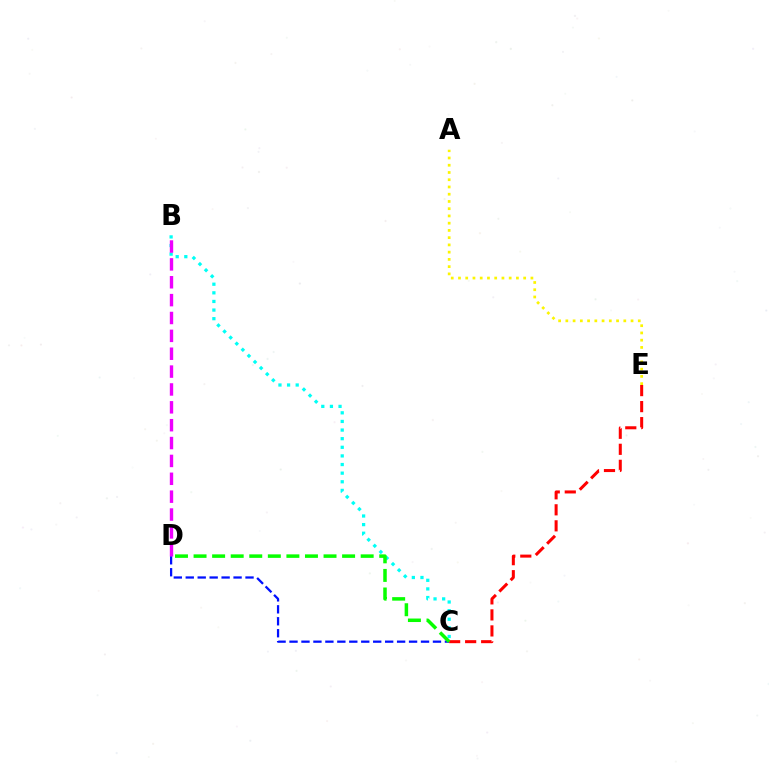{('B', 'C'): [{'color': '#00fff6', 'line_style': 'dotted', 'thickness': 2.34}], ('C', 'D'): [{'color': '#0010ff', 'line_style': 'dashed', 'thickness': 1.62}, {'color': '#08ff00', 'line_style': 'dashed', 'thickness': 2.52}], ('A', 'E'): [{'color': '#fcf500', 'line_style': 'dotted', 'thickness': 1.97}], ('C', 'E'): [{'color': '#ff0000', 'line_style': 'dashed', 'thickness': 2.18}], ('B', 'D'): [{'color': '#ee00ff', 'line_style': 'dashed', 'thickness': 2.43}]}